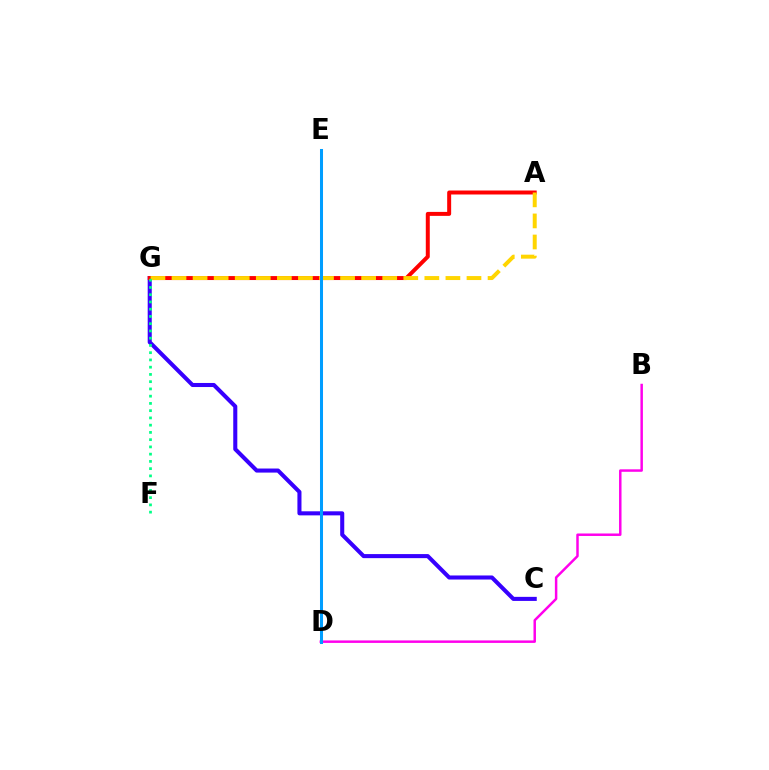{('C', 'G'): [{'color': '#3700ff', 'line_style': 'solid', 'thickness': 2.92}], ('A', 'G'): [{'color': '#ff0000', 'line_style': 'solid', 'thickness': 2.86}, {'color': '#ffd500', 'line_style': 'dashed', 'thickness': 2.86}], ('B', 'D'): [{'color': '#ff00ed', 'line_style': 'solid', 'thickness': 1.78}], ('F', 'G'): [{'color': '#00ff86', 'line_style': 'dotted', 'thickness': 1.97}], ('D', 'E'): [{'color': '#4fff00', 'line_style': 'dashed', 'thickness': 2.01}, {'color': '#009eff', 'line_style': 'solid', 'thickness': 2.18}]}